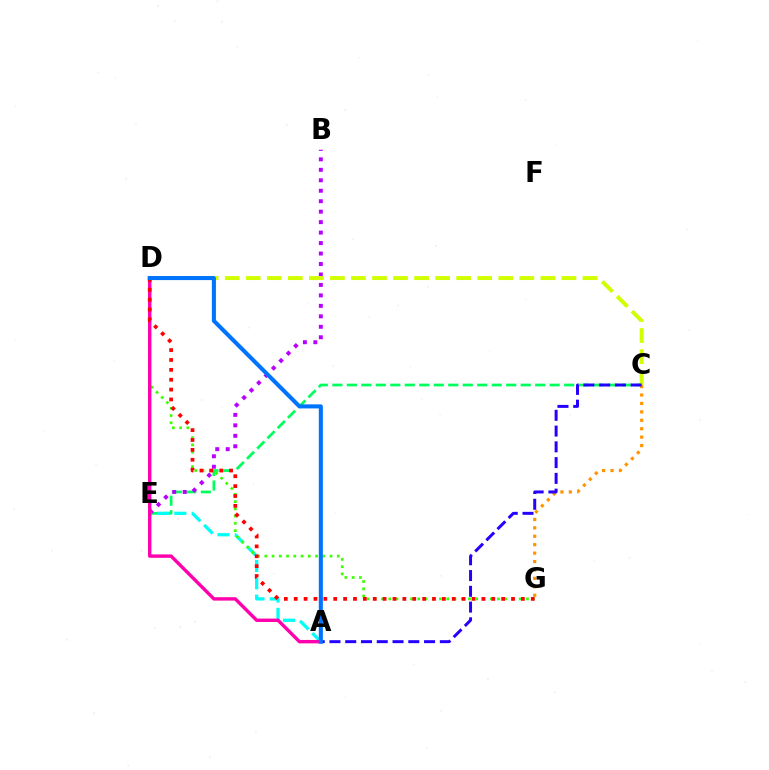{('C', 'E'): [{'color': '#00ff5c', 'line_style': 'dashed', 'thickness': 1.97}], ('C', 'G'): [{'color': '#ff9400', 'line_style': 'dotted', 'thickness': 2.29}], ('B', 'E'): [{'color': '#b900ff', 'line_style': 'dotted', 'thickness': 2.84}], ('C', 'D'): [{'color': '#d1ff00', 'line_style': 'dashed', 'thickness': 2.86}], ('A', 'E'): [{'color': '#00fff6', 'line_style': 'dashed', 'thickness': 2.35}], ('D', 'G'): [{'color': '#3dff00', 'line_style': 'dotted', 'thickness': 1.97}, {'color': '#ff0000', 'line_style': 'dotted', 'thickness': 2.68}], ('A', 'D'): [{'color': '#ff00ac', 'line_style': 'solid', 'thickness': 2.45}, {'color': '#0074ff', 'line_style': 'solid', 'thickness': 2.93}], ('A', 'C'): [{'color': '#2500ff', 'line_style': 'dashed', 'thickness': 2.14}]}